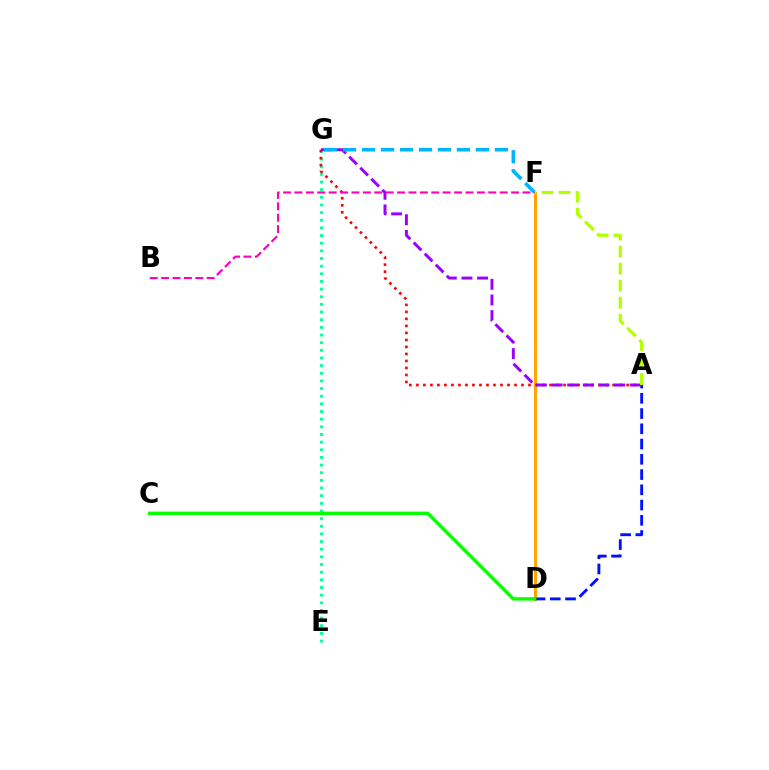{('E', 'G'): [{'color': '#00ff9d', 'line_style': 'dotted', 'thickness': 2.08}], ('D', 'F'): [{'color': '#ffa500', 'line_style': 'solid', 'thickness': 2.14}], ('A', 'G'): [{'color': '#ff0000', 'line_style': 'dotted', 'thickness': 1.9}, {'color': '#9b00ff', 'line_style': 'dashed', 'thickness': 2.12}], ('A', 'D'): [{'color': '#0010ff', 'line_style': 'dashed', 'thickness': 2.07}], ('F', 'G'): [{'color': '#00b5ff', 'line_style': 'dashed', 'thickness': 2.58}], ('B', 'F'): [{'color': '#ff00bd', 'line_style': 'dashed', 'thickness': 1.55}], ('A', 'F'): [{'color': '#b3ff00', 'line_style': 'dashed', 'thickness': 2.32}], ('C', 'D'): [{'color': '#08ff00', 'line_style': 'solid', 'thickness': 2.44}]}